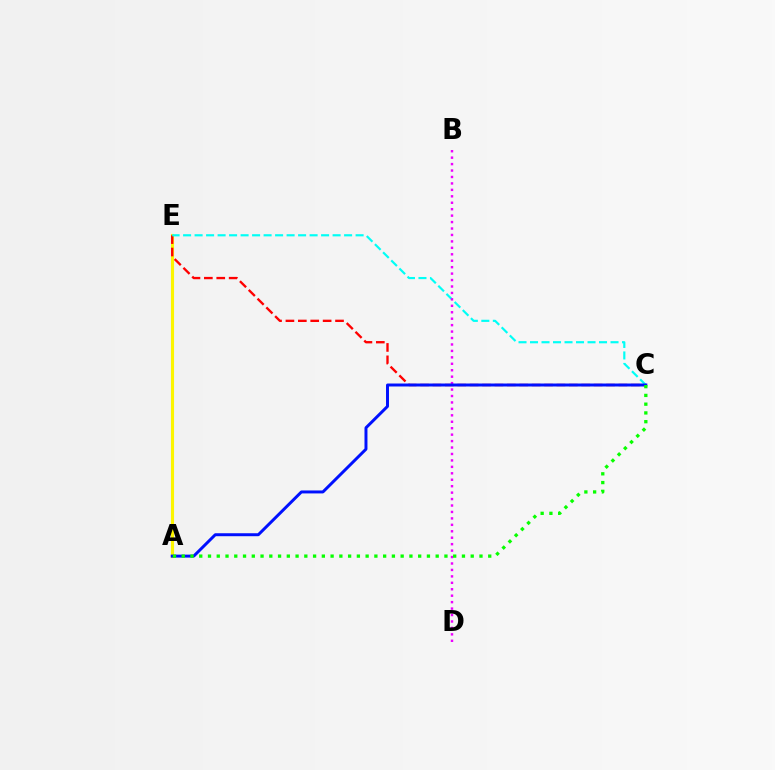{('A', 'E'): [{'color': '#fcf500', 'line_style': 'solid', 'thickness': 2.25}], ('C', 'E'): [{'color': '#ff0000', 'line_style': 'dashed', 'thickness': 1.68}, {'color': '#00fff6', 'line_style': 'dashed', 'thickness': 1.56}], ('B', 'D'): [{'color': '#ee00ff', 'line_style': 'dotted', 'thickness': 1.75}], ('A', 'C'): [{'color': '#0010ff', 'line_style': 'solid', 'thickness': 2.14}, {'color': '#08ff00', 'line_style': 'dotted', 'thickness': 2.38}]}